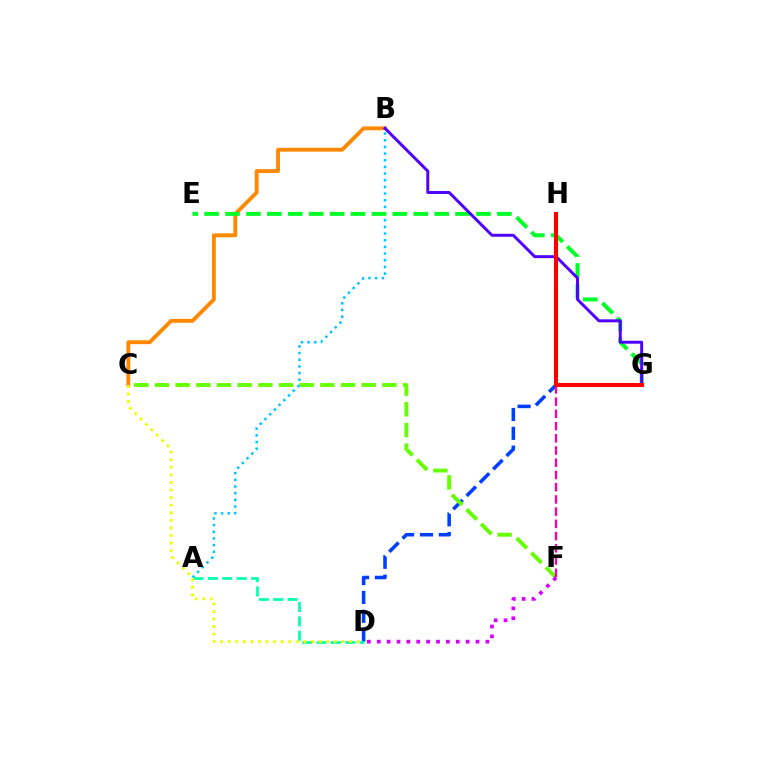{('D', 'H'): [{'color': '#003fff', 'line_style': 'dashed', 'thickness': 2.56}], ('B', 'C'): [{'color': '#ff8800', 'line_style': 'solid', 'thickness': 2.77}], ('C', 'F'): [{'color': '#66ff00', 'line_style': 'dashed', 'thickness': 2.81}], ('F', 'H'): [{'color': '#ff00a0', 'line_style': 'dashed', 'thickness': 1.66}], ('A', 'B'): [{'color': '#00c7ff', 'line_style': 'dotted', 'thickness': 1.81}], ('E', 'G'): [{'color': '#00ff27', 'line_style': 'dashed', 'thickness': 2.84}], ('A', 'D'): [{'color': '#00ffaf', 'line_style': 'dashed', 'thickness': 1.95}], ('D', 'F'): [{'color': '#d600ff', 'line_style': 'dotted', 'thickness': 2.68}], ('C', 'D'): [{'color': '#eeff00', 'line_style': 'dotted', 'thickness': 2.06}], ('B', 'G'): [{'color': '#4f00ff', 'line_style': 'solid', 'thickness': 2.13}], ('G', 'H'): [{'color': '#ff0000', 'line_style': 'solid', 'thickness': 2.91}]}